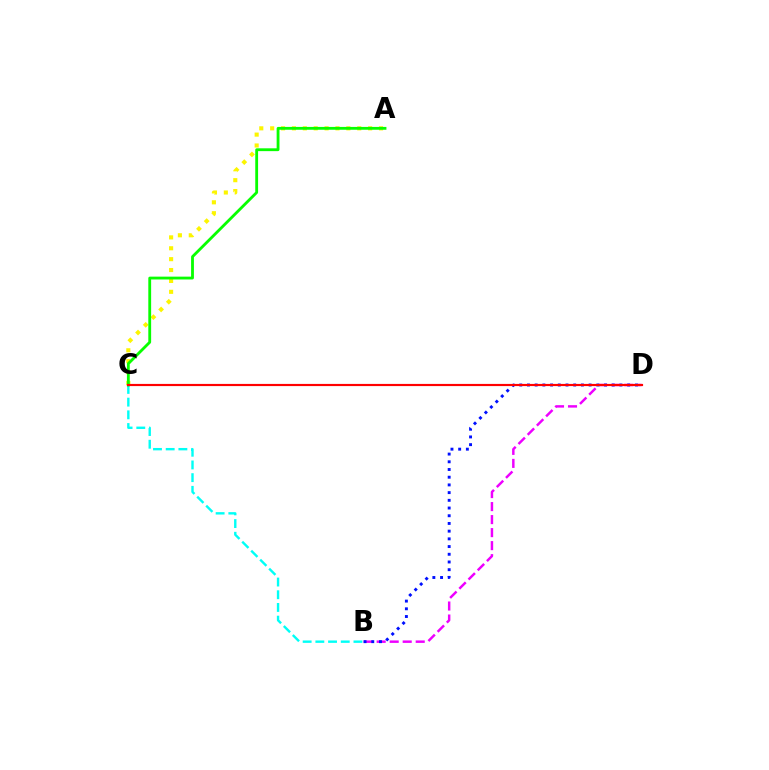{('B', 'D'): [{'color': '#ee00ff', 'line_style': 'dashed', 'thickness': 1.77}, {'color': '#0010ff', 'line_style': 'dotted', 'thickness': 2.09}], ('B', 'C'): [{'color': '#00fff6', 'line_style': 'dashed', 'thickness': 1.72}], ('A', 'C'): [{'color': '#fcf500', 'line_style': 'dotted', 'thickness': 2.96}, {'color': '#08ff00', 'line_style': 'solid', 'thickness': 2.03}], ('C', 'D'): [{'color': '#ff0000', 'line_style': 'solid', 'thickness': 1.56}]}